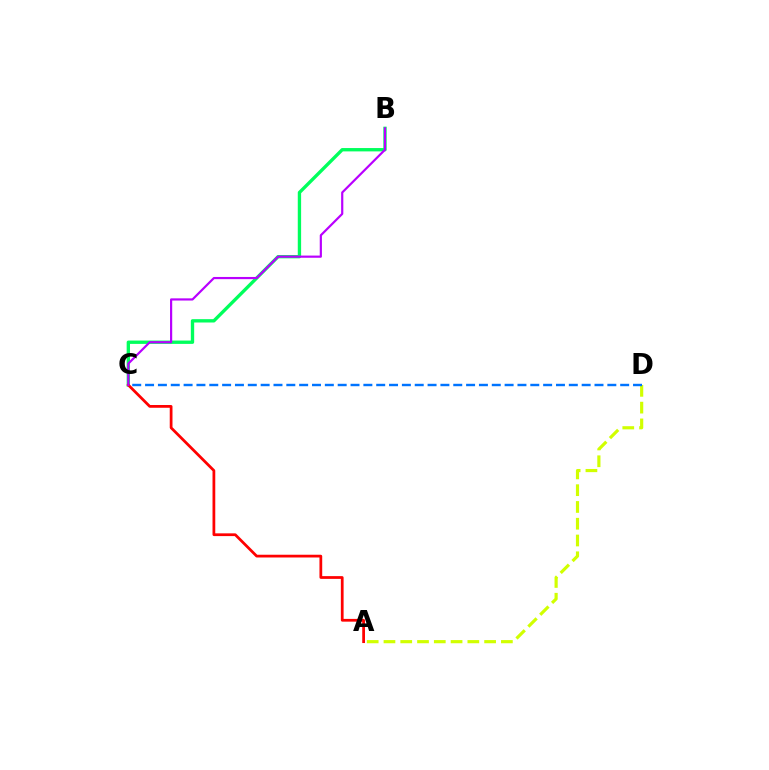{('A', 'D'): [{'color': '#d1ff00', 'line_style': 'dashed', 'thickness': 2.28}], ('B', 'C'): [{'color': '#00ff5c', 'line_style': 'solid', 'thickness': 2.41}, {'color': '#b900ff', 'line_style': 'solid', 'thickness': 1.57}], ('C', 'D'): [{'color': '#0074ff', 'line_style': 'dashed', 'thickness': 1.74}], ('A', 'C'): [{'color': '#ff0000', 'line_style': 'solid', 'thickness': 1.98}]}